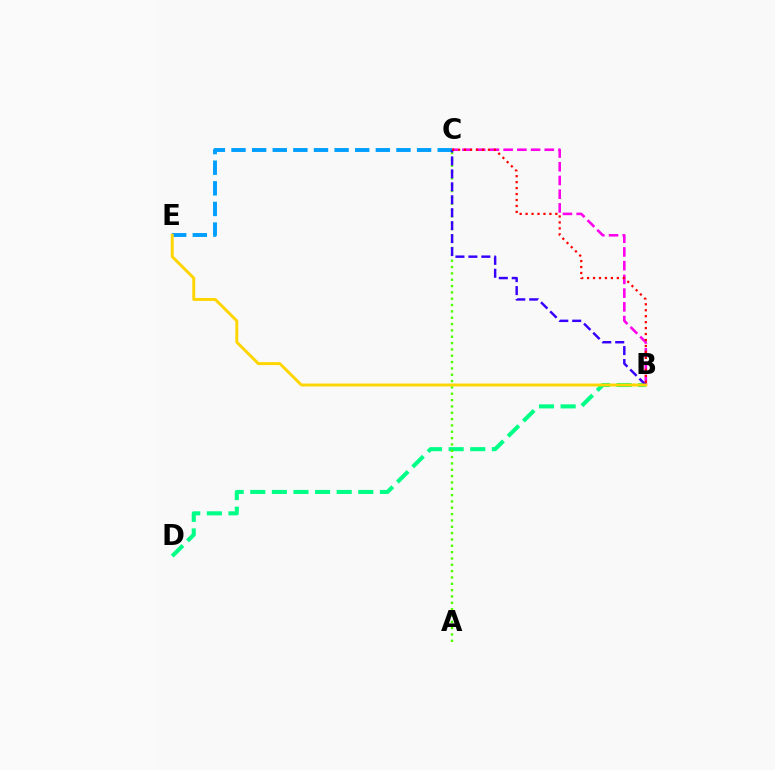{('B', 'D'): [{'color': '#00ff86', 'line_style': 'dashed', 'thickness': 2.93}], ('C', 'E'): [{'color': '#009eff', 'line_style': 'dashed', 'thickness': 2.8}], ('A', 'C'): [{'color': '#4fff00', 'line_style': 'dotted', 'thickness': 1.72}], ('B', 'C'): [{'color': '#ff00ed', 'line_style': 'dashed', 'thickness': 1.86}, {'color': '#3700ff', 'line_style': 'dashed', 'thickness': 1.76}, {'color': '#ff0000', 'line_style': 'dotted', 'thickness': 1.62}], ('B', 'E'): [{'color': '#ffd500', 'line_style': 'solid', 'thickness': 2.12}]}